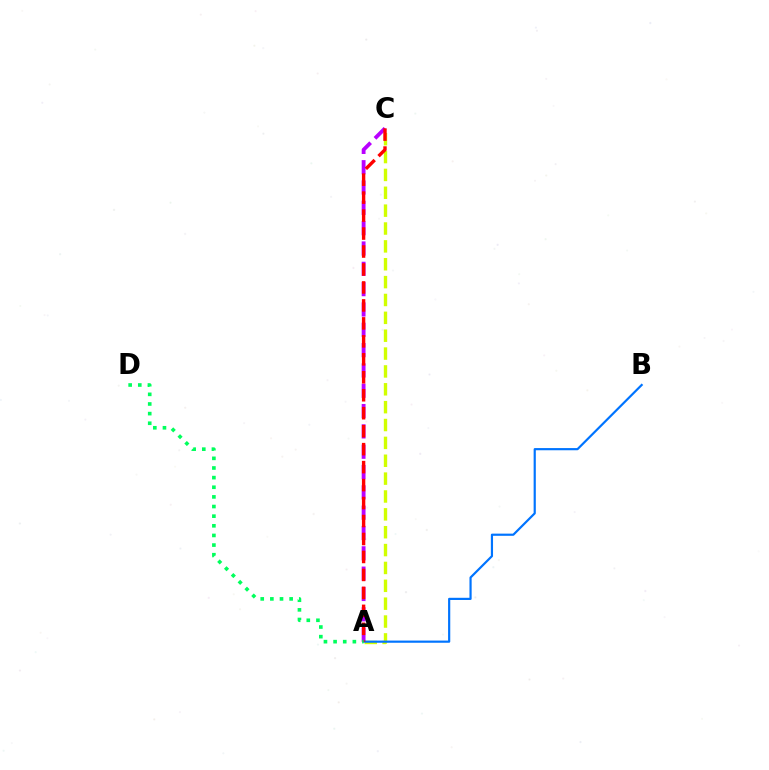{('A', 'C'): [{'color': '#d1ff00', 'line_style': 'dashed', 'thickness': 2.43}, {'color': '#b900ff', 'line_style': 'dashed', 'thickness': 2.76}, {'color': '#ff0000', 'line_style': 'dashed', 'thickness': 2.44}], ('A', 'B'): [{'color': '#0074ff', 'line_style': 'solid', 'thickness': 1.57}], ('A', 'D'): [{'color': '#00ff5c', 'line_style': 'dotted', 'thickness': 2.62}]}